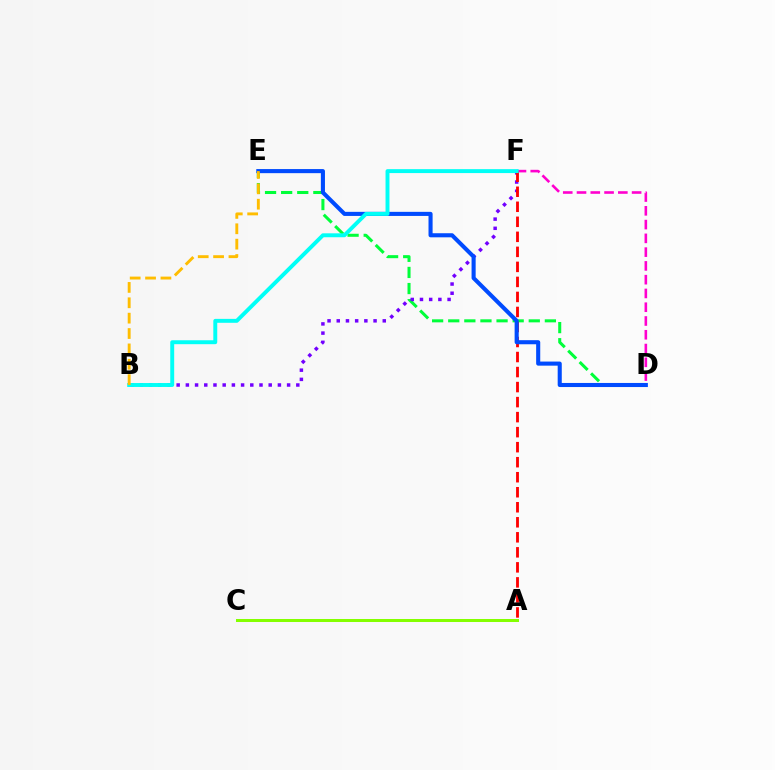{('D', 'E'): [{'color': '#00ff39', 'line_style': 'dashed', 'thickness': 2.19}, {'color': '#004bff', 'line_style': 'solid', 'thickness': 2.94}], ('A', 'C'): [{'color': '#84ff00', 'line_style': 'solid', 'thickness': 2.17}], ('B', 'F'): [{'color': '#7200ff', 'line_style': 'dotted', 'thickness': 2.5}, {'color': '#00fff6', 'line_style': 'solid', 'thickness': 2.82}], ('D', 'F'): [{'color': '#ff00cf', 'line_style': 'dashed', 'thickness': 1.87}], ('A', 'F'): [{'color': '#ff0000', 'line_style': 'dashed', 'thickness': 2.04}], ('B', 'E'): [{'color': '#ffbd00', 'line_style': 'dashed', 'thickness': 2.09}]}